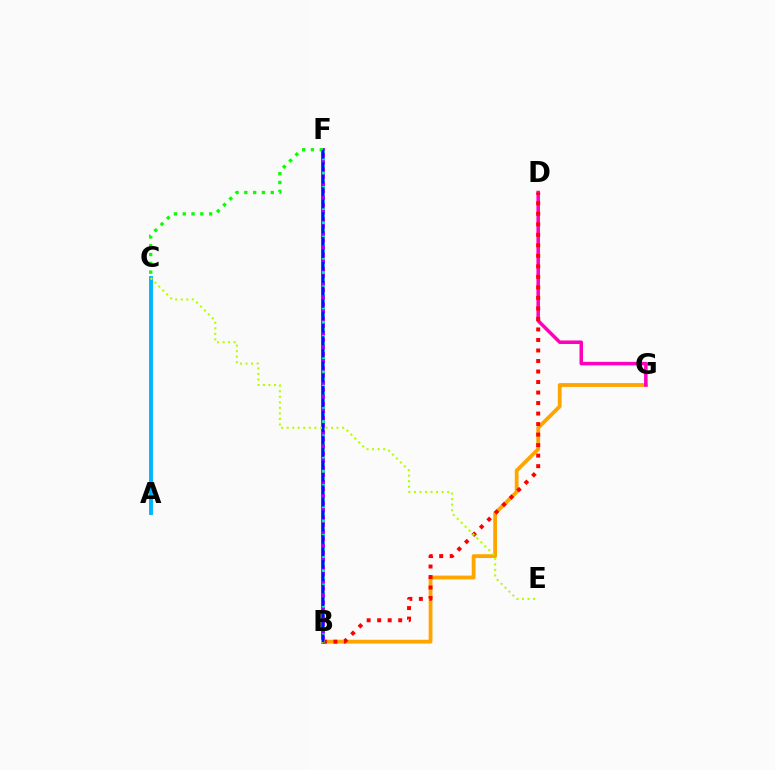{('B', 'F'): [{'color': '#9b00ff', 'line_style': 'solid', 'thickness': 2.79}, {'color': '#00ff9d', 'line_style': 'dotted', 'thickness': 1.93}, {'color': '#0010ff', 'line_style': 'dashed', 'thickness': 1.69}], ('B', 'G'): [{'color': '#ffa500', 'line_style': 'solid', 'thickness': 2.74}], ('D', 'G'): [{'color': '#ff00bd', 'line_style': 'solid', 'thickness': 2.54}], ('A', 'C'): [{'color': '#00b5ff', 'line_style': 'solid', 'thickness': 2.81}], ('B', 'D'): [{'color': '#ff0000', 'line_style': 'dotted', 'thickness': 2.86}], ('C', 'F'): [{'color': '#08ff00', 'line_style': 'dotted', 'thickness': 2.39}], ('C', 'E'): [{'color': '#b3ff00', 'line_style': 'dotted', 'thickness': 1.51}]}